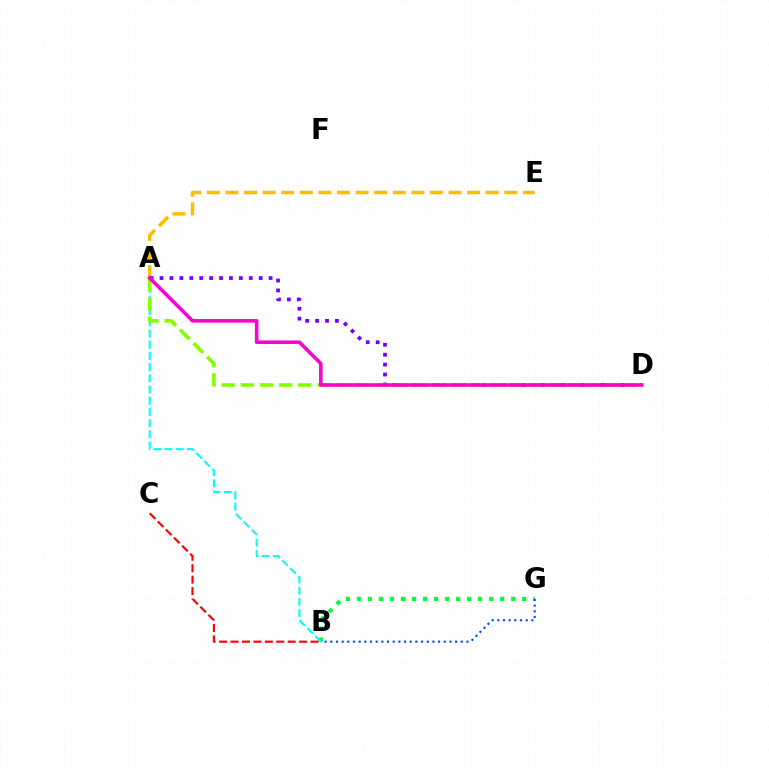{('B', 'G'): [{'color': '#00ff39', 'line_style': 'dotted', 'thickness': 3.0}, {'color': '#004bff', 'line_style': 'dotted', 'thickness': 1.54}], ('A', 'B'): [{'color': '#00fff6', 'line_style': 'dashed', 'thickness': 1.52}], ('A', 'E'): [{'color': '#ffbd00', 'line_style': 'dashed', 'thickness': 2.53}], ('A', 'D'): [{'color': '#7200ff', 'line_style': 'dotted', 'thickness': 2.69}, {'color': '#84ff00', 'line_style': 'dashed', 'thickness': 2.61}, {'color': '#ff00cf', 'line_style': 'solid', 'thickness': 2.57}], ('B', 'C'): [{'color': '#ff0000', 'line_style': 'dashed', 'thickness': 1.55}]}